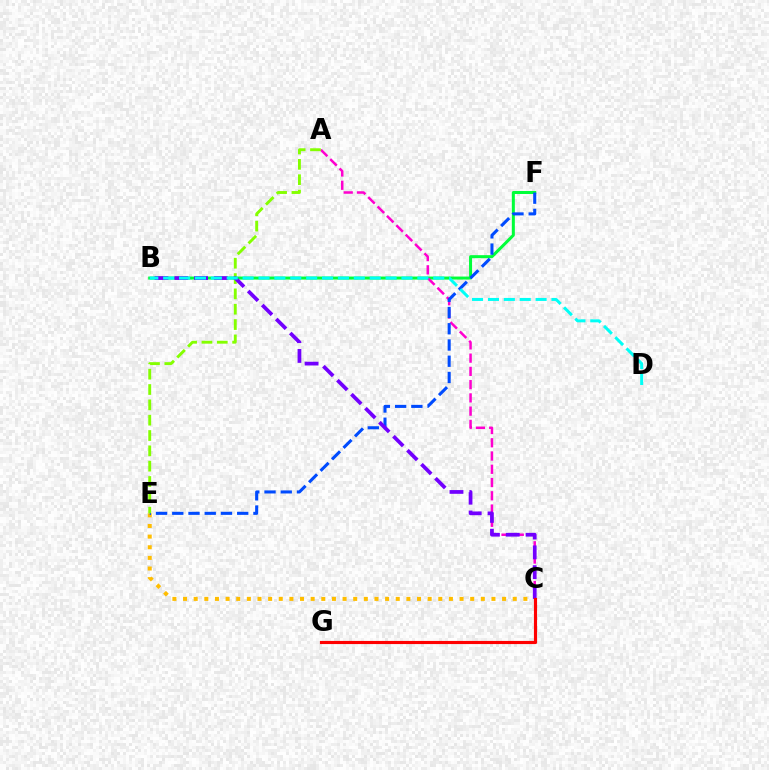{('C', 'E'): [{'color': '#ffbd00', 'line_style': 'dotted', 'thickness': 2.89}], ('B', 'F'): [{'color': '#00ff39', 'line_style': 'solid', 'thickness': 2.17}], ('A', 'C'): [{'color': '#ff00cf', 'line_style': 'dashed', 'thickness': 1.8}], ('E', 'F'): [{'color': '#004bff', 'line_style': 'dashed', 'thickness': 2.21}], ('A', 'E'): [{'color': '#84ff00', 'line_style': 'dashed', 'thickness': 2.08}], ('B', 'C'): [{'color': '#7200ff', 'line_style': 'dashed', 'thickness': 2.69}], ('B', 'D'): [{'color': '#00fff6', 'line_style': 'dashed', 'thickness': 2.16}], ('C', 'G'): [{'color': '#ff0000', 'line_style': 'solid', 'thickness': 2.26}]}